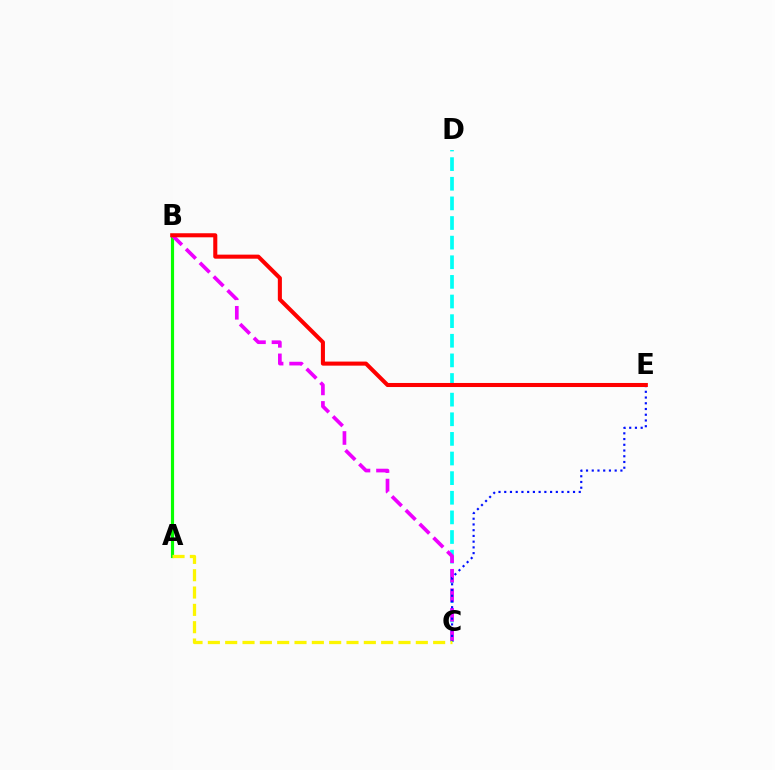{('C', 'D'): [{'color': '#00fff6', 'line_style': 'dashed', 'thickness': 2.67}], ('A', 'B'): [{'color': '#08ff00', 'line_style': 'solid', 'thickness': 2.28}], ('B', 'C'): [{'color': '#ee00ff', 'line_style': 'dashed', 'thickness': 2.65}], ('C', 'E'): [{'color': '#0010ff', 'line_style': 'dotted', 'thickness': 1.56}], ('B', 'E'): [{'color': '#ff0000', 'line_style': 'solid', 'thickness': 2.92}], ('A', 'C'): [{'color': '#fcf500', 'line_style': 'dashed', 'thickness': 2.35}]}